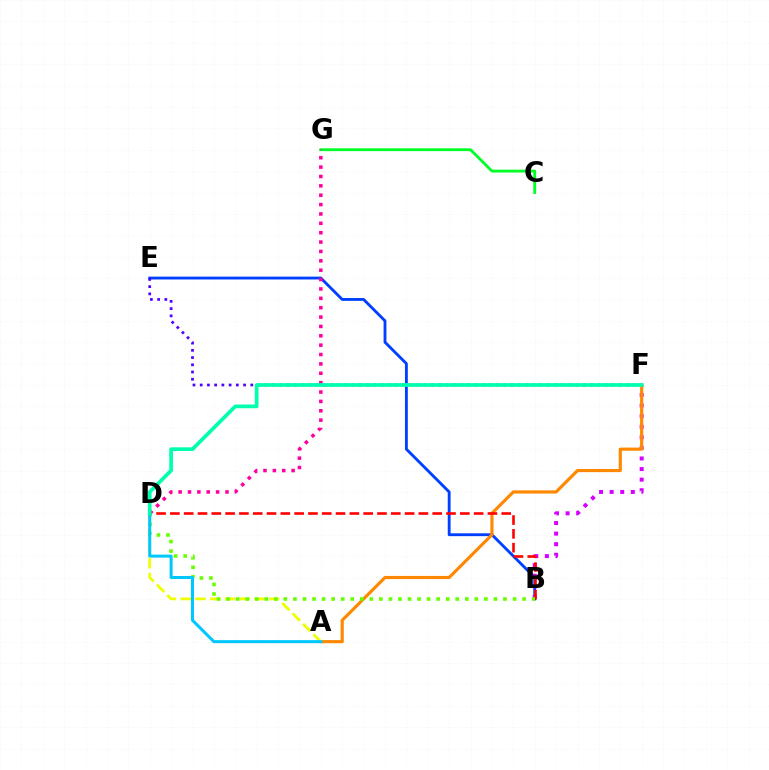{('B', 'E'): [{'color': '#003fff', 'line_style': 'solid', 'thickness': 2.05}], ('E', 'F'): [{'color': '#4f00ff', 'line_style': 'dotted', 'thickness': 1.96}], ('B', 'F'): [{'color': '#d600ff', 'line_style': 'dotted', 'thickness': 2.88}], ('A', 'F'): [{'color': '#ff8800', 'line_style': 'solid', 'thickness': 2.27}], ('C', 'G'): [{'color': '#00ff27', 'line_style': 'solid', 'thickness': 2.04}], ('A', 'D'): [{'color': '#eeff00', 'line_style': 'dashed', 'thickness': 2.01}, {'color': '#00c7ff', 'line_style': 'solid', 'thickness': 2.18}], ('B', 'D'): [{'color': '#ff0000', 'line_style': 'dashed', 'thickness': 1.88}, {'color': '#66ff00', 'line_style': 'dotted', 'thickness': 2.59}], ('D', 'G'): [{'color': '#ff00a0', 'line_style': 'dotted', 'thickness': 2.55}], ('D', 'F'): [{'color': '#00ffaf', 'line_style': 'solid', 'thickness': 2.67}]}